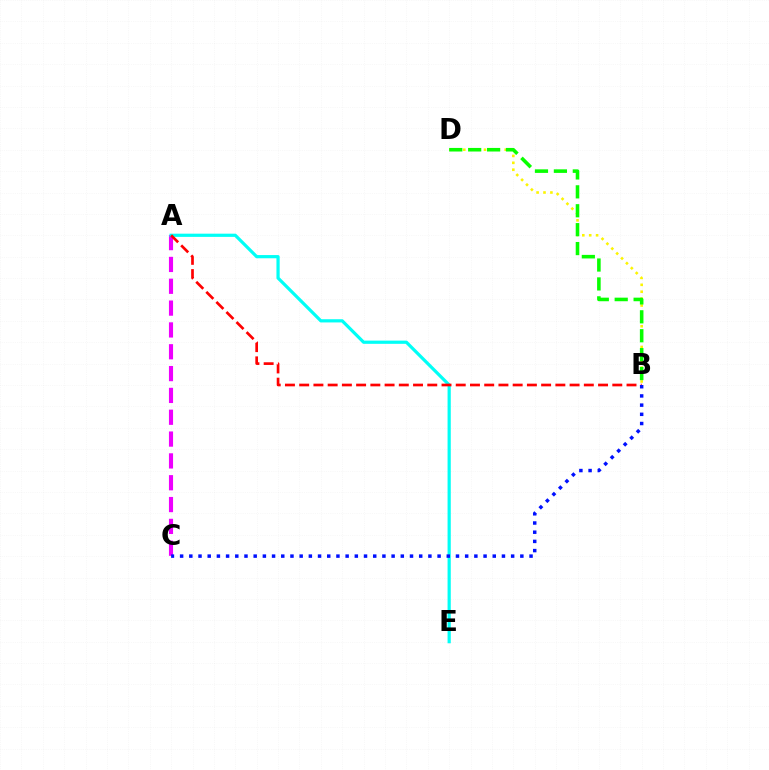{('B', 'D'): [{'color': '#fcf500', 'line_style': 'dotted', 'thickness': 1.88}, {'color': '#08ff00', 'line_style': 'dashed', 'thickness': 2.57}], ('A', 'C'): [{'color': '#ee00ff', 'line_style': 'dashed', 'thickness': 2.97}], ('A', 'E'): [{'color': '#00fff6', 'line_style': 'solid', 'thickness': 2.31}], ('A', 'B'): [{'color': '#ff0000', 'line_style': 'dashed', 'thickness': 1.93}], ('B', 'C'): [{'color': '#0010ff', 'line_style': 'dotted', 'thickness': 2.5}]}